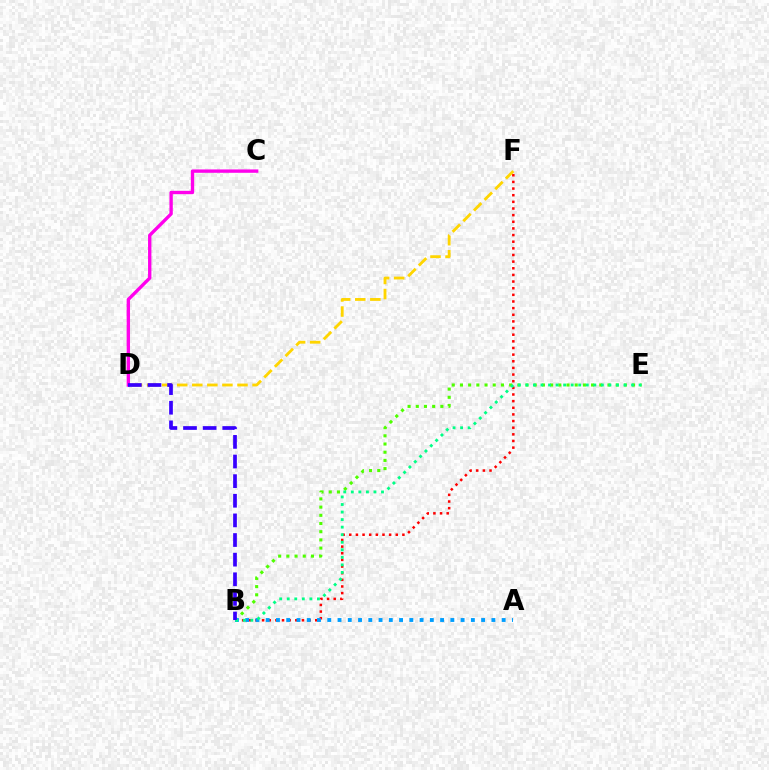{('C', 'D'): [{'color': '#ff00ed', 'line_style': 'solid', 'thickness': 2.41}], ('B', 'F'): [{'color': '#ff0000', 'line_style': 'dotted', 'thickness': 1.8}], ('D', 'F'): [{'color': '#ffd500', 'line_style': 'dashed', 'thickness': 2.05}], ('B', 'E'): [{'color': '#4fff00', 'line_style': 'dotted', 'thickness': 2.23}, {'color': '#00ff86', 'line_style': 'dotted', 'thickness': 2.05}], ('A', 'B'): [{'color': '#009eff', 'line_style': 'dotted', 'thickness': 2.79}], ('B', 'D'): [{'color': '#3700ff', 'line_style': 'dashed', 'thickness': 2.67}]}